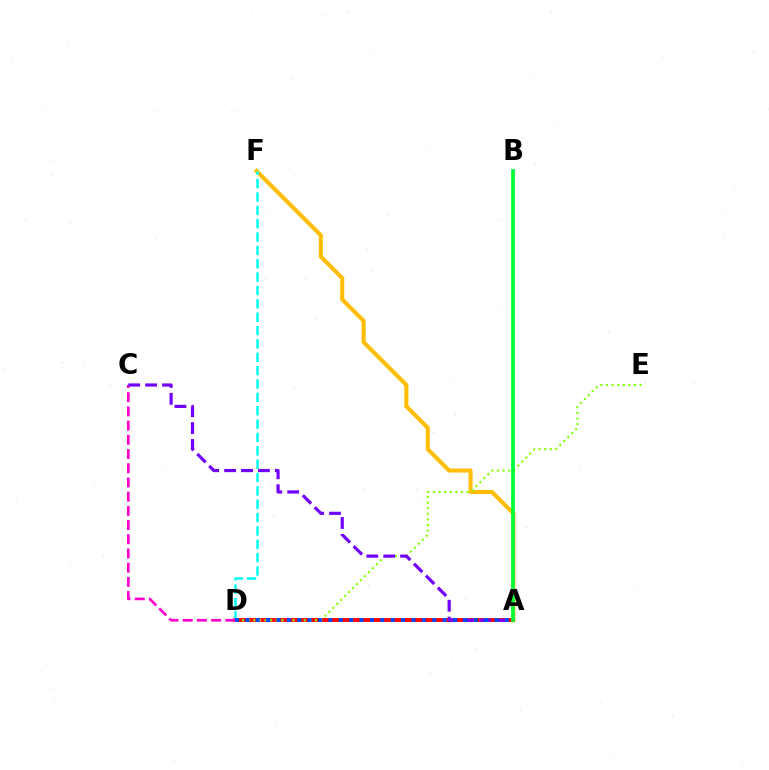{('A', 'F'): [{'color': '#ffbd00', 'line_style': 'solid', 'thickness': 2.93}], ('A', 'D'): [{'color': '#ff0000', 'line_style': 'solid', 'thickness': 2.76}, {'color': '#004bff', 'line_style': 'dotted', 'thickness': 2.82}], ('D', 'F'): [{'color': '#00fff6', 'line_style': 'dashed', 'thickness': 1.81}], ('C', 'D'): [{'color': '#ff00cf', 'line_style': 'dashed', 'thickness': 1.93}], ('D', 'E'): [{'color': '#84ff00', 'line_style': 'dotted', 'thickness': 1.52}], ('A', 'C'): [{'color': '#7200ff', 'line_style': 'dashed', 'thickness': 2.29}], ('A', 'B'): [{'color': '#00ff39', 'line_style': 'solid', 'thickness': 2.69}]}